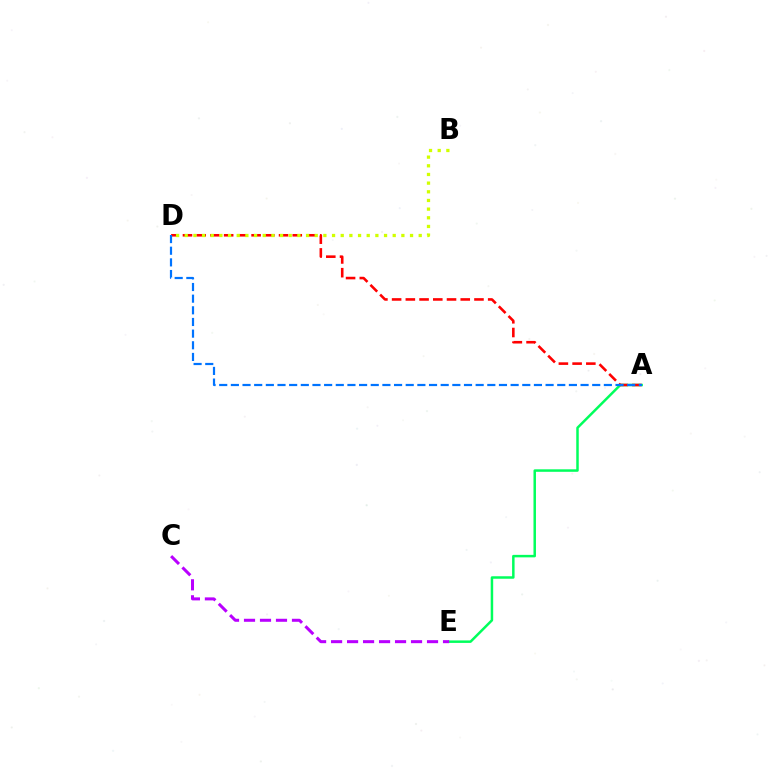{('A', 'E'): [{'color': '#00ff5c', 'line_style': 'solid', 'thickness': 1.79}], ('A', 'D'): [{'color': '#ff0000', 'line_style': 'dashed', 'thickness': 1.86}, {'color': '#0074ff', 'line_style': 'dashed', 'thickness': 1.58}], ('C', 'E'): [{'color': '#b900ff', 'line_style': 'dashed', 'thickness': 2.17}], ('B', 'D'): [{'color': '#d1ff00', 'line_style': 'dotted', 'thickness': 2.35}]}